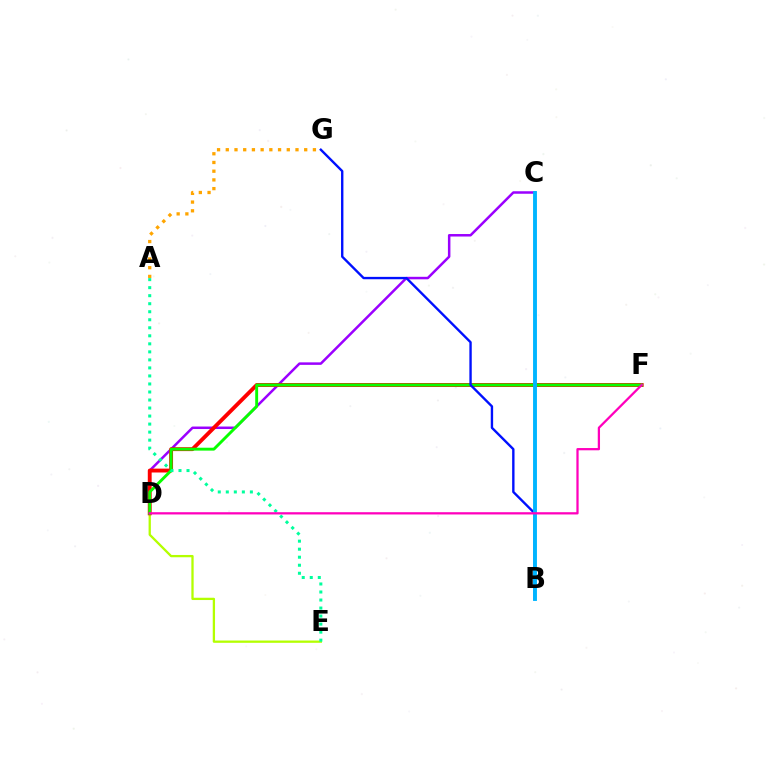{('D', 'E'): [{'color': '#b3ff00', 'line_style': 'solid', 'thickness': 1.65}], ('A', 'G'): [{'color': '#ffa500', 'line_style': 'dotted', 'thickness': 2.37}], ('C', 'D'): [{'color': '#9b00ff', 'line_style': 'solid', 'thickness': 1.8}], ('D', 'F'): [{'color': '#ff0000', 'line_style': 'solid', 'thickness': 2.79}, {'color': '#08ff00', 'line_style': 'solid', 'thickness': 2.09}, {'color': '#ff00bd', 'line_style': 'solid', 'thickness': 1.63}], ('A', 'E'): [{'color': '#00ff9d', 'line_style': 'dotted', 'thickness': 2.18}], ('B', 'G'): [{'color': '#0010ff', 'line_style': 'solid', 'thickness': 1.71}], ('B', 'C'): [{'color': '#00b5ff', 'line_style': 'solid', 'thickness': 2.8}]}